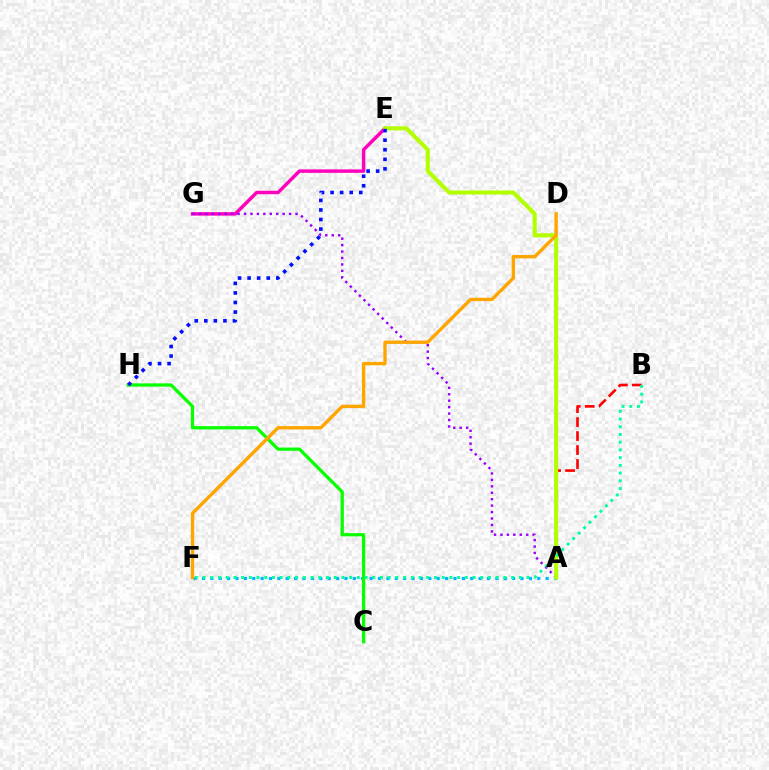{('E', 'G'): [{'color': '#ff00bd', 'line_style': 'solid', 'thickness': 2.47}], ('A', 'G'): [{'color': '#9b00ff', 'line_style': 'dotted', 'thickness': 1.75}], ('A', 'B'): [{'color': '#ff0000', 'line_style': 'dashed', 'thickness': 1.9}], ('A', 'F'): [{'color': '#00b5ff', 'line_style': 'dotted', 'thickness': 2.28}], ('A', 'E'): [{'color': '#b3ff00', 'line_style': 'solid', 'thickness': 2.94}], ('C', 'H'): [{'color': '#08ff00', 'line_style': 'solid', 'thickness': 2.35}], ('E', 'H'): [{'color': '#0010ff', 'line_style': 'dotted', 'thickness': 2.6}], ('D', 'F'): [{'color': '#ffa500', 'line_style': 'solid', 'thickness': 2.42}], ('B', 'F'): [{'color': '#00ff9d', 'line_style': 'dotted', 'thickness': 2.1}]}